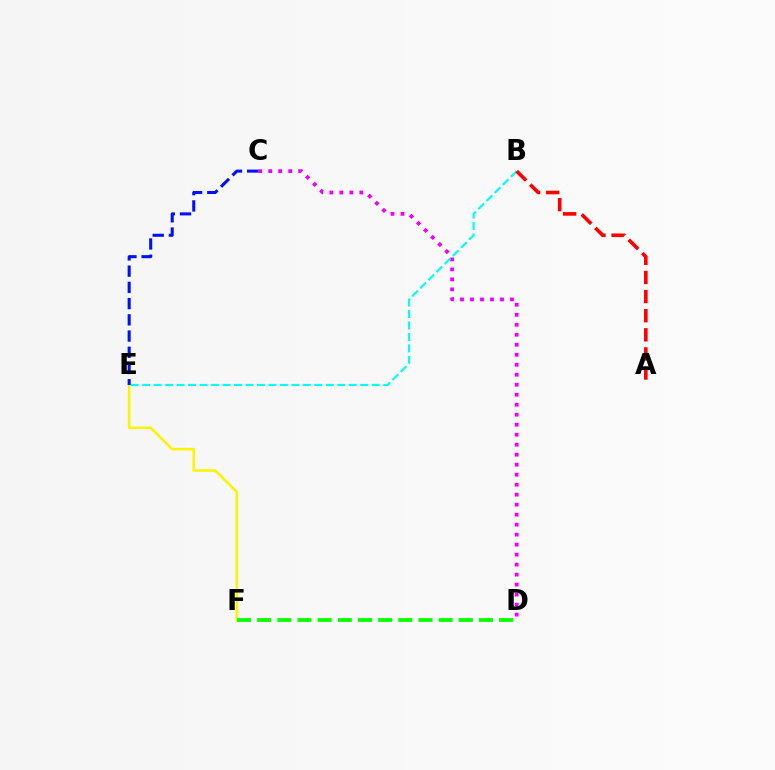{('C', 'D'): [{'color': '#ee00ff', 'line_style': 'dotted', 'thickness': 2.72}], ('E', 'F'): [{'color': '#fcf500', 'line_style': 'solid', 'thickness': 1.83}], ('D', 'F'): [{'color': '#08ff00', 'line_style': 'dashed', 'thickness': 2.74}], ('B', 'E'): [{'color': '#00fff6', 'line_style': 'dashed', 'thickness': 1.56}], ('A', 'B'): [{'color': '#ff0000', 'line_style': 'dashed', 'thickness': 2.6}], ('C', 'E'): [{'color': '#0010ff', 'line_style': 'dashed', 'thickness': 2.2}]}